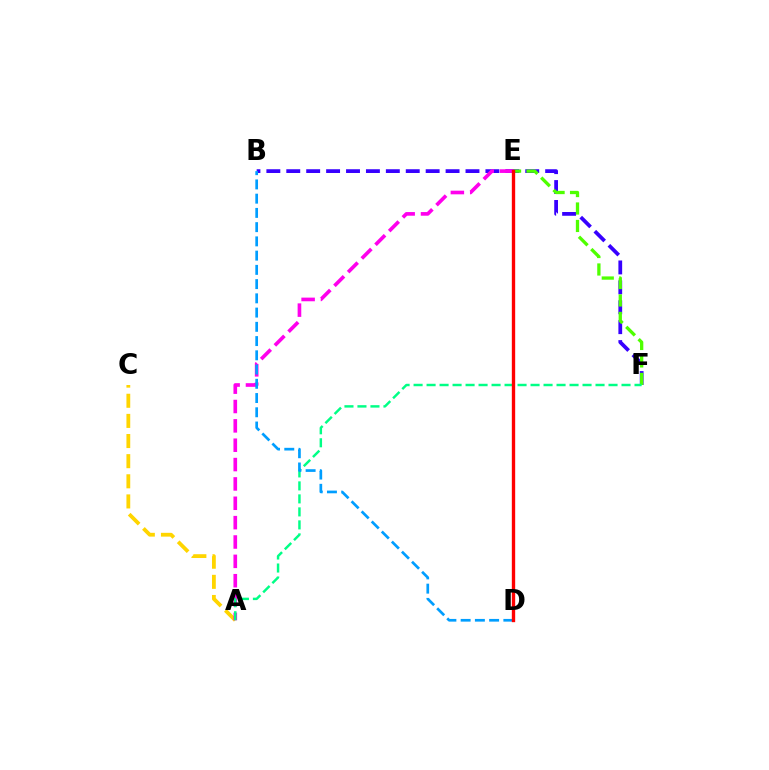{('B', 'F'): [{'color': '#3700ff', 'line_style': 'dashed', 'thickness': 2.71}], ('A', 'C'): [{'color': '#ffd500', 'line_style': 'dashed', 'thickness': 2.73}], ('A', 'E'): [{'color': '#ff00ed', 'line_style': 'dashed', 'thickness': 2.63}], ('E', 'F'): [{'color': '#4fff00', 'line_style': 'dashed', 'thickness': 2.37}], ('A', 'F'): [{'color': '#00ff86', 'line_style': 'dashed', 'thickness': 1.77}], ('B', 'D'): [{'color': '#009eff', 'line_style': 'dashed', 'thickness': 1.93}], ('D', 'E'): [{'color': '#ff0000', 'line_style': 'solid', 'thickness': 2.41}]}